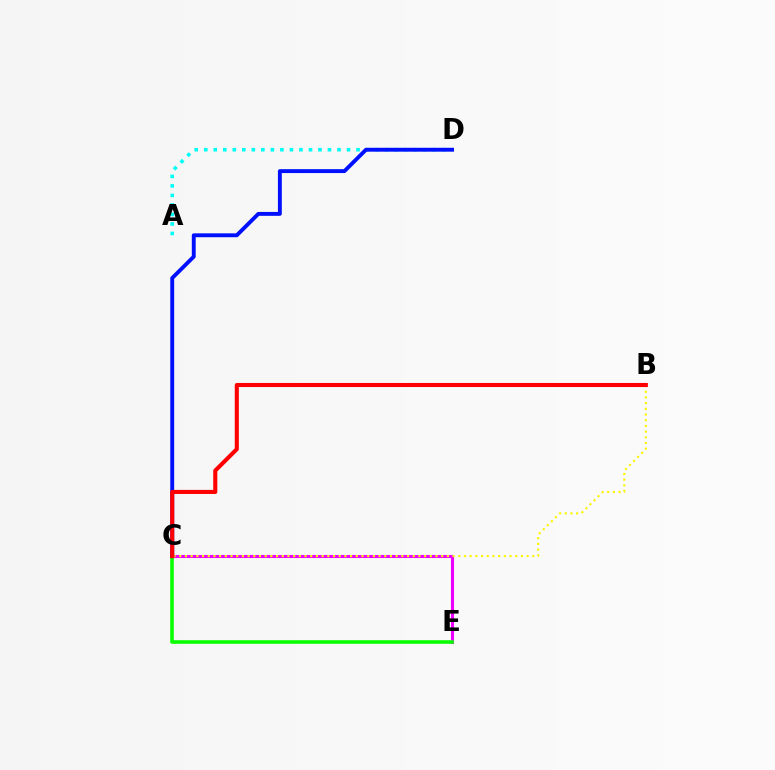{('C', 'E'): [{'color': '#ee00ff', 'line_style': 'solid', 'thickness': 2.22}, {'color': '#08ff00', 'line_style': 'solid', 'thickness': 2.57}], ('B', 'C'): [{'color': '#fcf500', 'line_style': 'dotted', 'thickness': 1.55}, {'color': '#ff0000', 'line_style': 'solid', 'thickness': 2.94}], ('A', 'D'): [{'color': '#00fff6', 'line_style': 'dotted', 'thickness': 2.59}], ('C', 'D'): [{'color': '#0010ff', 'line_style': 'solid', 'thickness': 2.8}]}